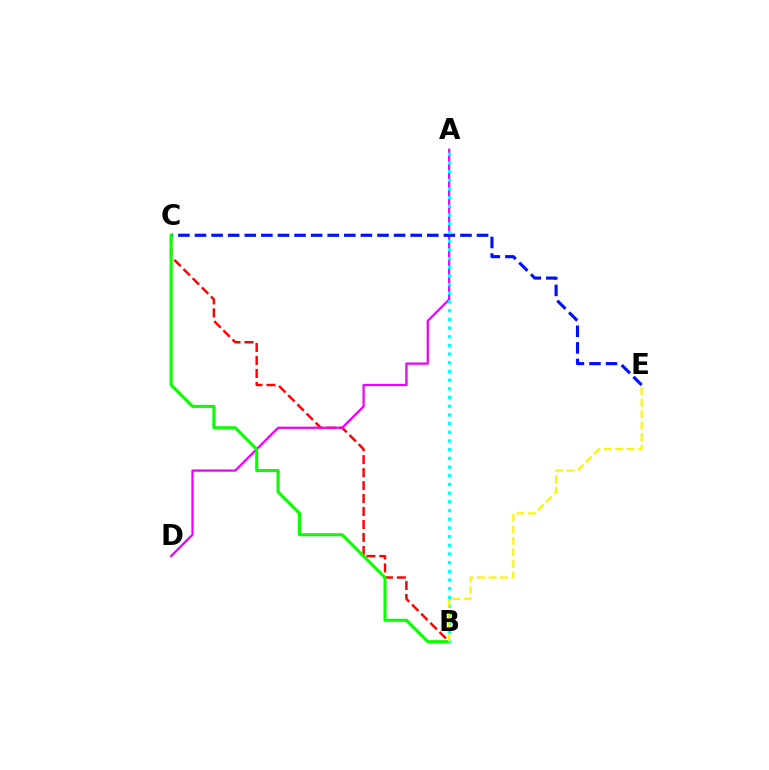{('B', 'C'): [{'color': '#ff0000', 'line_style': 'dashed', 'thickness': 1.76}, {'color': '#08ff00', 'line_style': 'solid', 'thickness': 2.22}], ('A', 'D'): [{'color': '#ee00ff', 'line_style': 'solid', 'thickness': 1.63}], ('C', 'E'): [{'color': '#0010ff', 'line_style': 'dashed', 'thickness': 2.25}], ('A', 'B'): [{'color': '#00fff6', 'line_style': 'dotted', 'thickness': 2.36}], ('B', 'E'): [{'color': '#fcf500', 'line_style': 'dashed', 'thickness': 1.56}]}